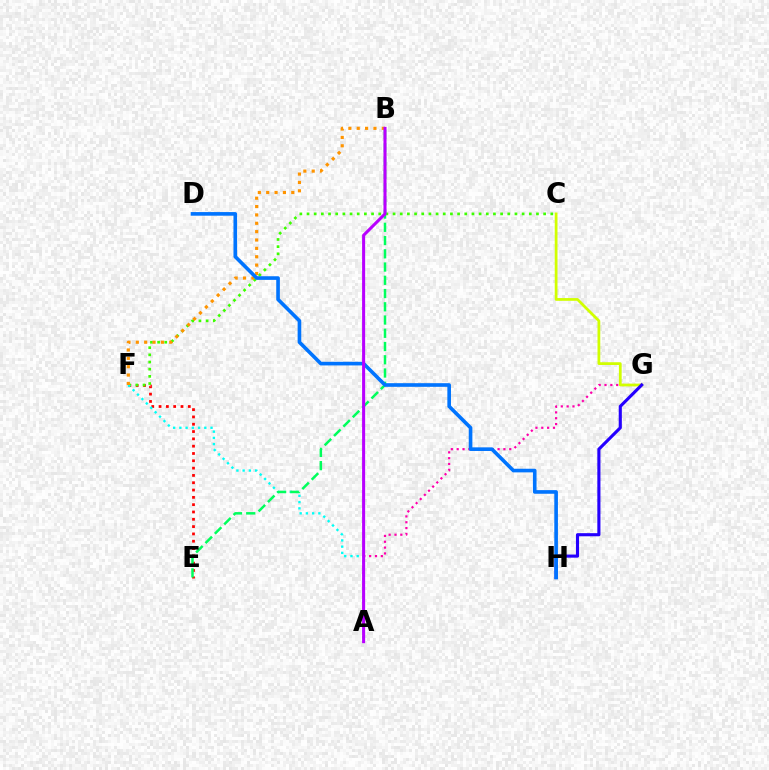{('E', 'F'): [{'color': '#ff0000', 'line_style': 'dotted', 'thickness': 1.99}], ('A', 'G'): [{'color': '#ff00ac', 'line_style': 'dotted', 'thickness': 1.59}], ('C', 'F'): [{'color': '#3dff00', 'line_style': 'dotted', 'thickness': 1.95}], ('C', 'G'): [{'color': '#d1ff00', 'line_style': 'solid', 'thickness': 1.99}], ('G', 'H'): [{'color': '#2500ff', 'line_style': 'solid', 'thickness': 2.24}], ('A', 'F'): [{'color': '#00fff6', 'line_style': 'dotted', 'thickness': 1.69}], ('B', 'F'): [{'color': '#ff9400', 'line_style': 'dotted', 'thickness': 2.27}], ('B', 'E'): [{'color': '#00ff5c', 'line_style': 'dashed', 'thickness': 1.8}], ('D', 'H'): [{'color': '#0074ff', 'line_style': 'solid', 'thickness': 2.61}], ('A', 'B'): [{'color': '#b900ff', 'line_style': 'solid', 'thickness': 2.19}]}